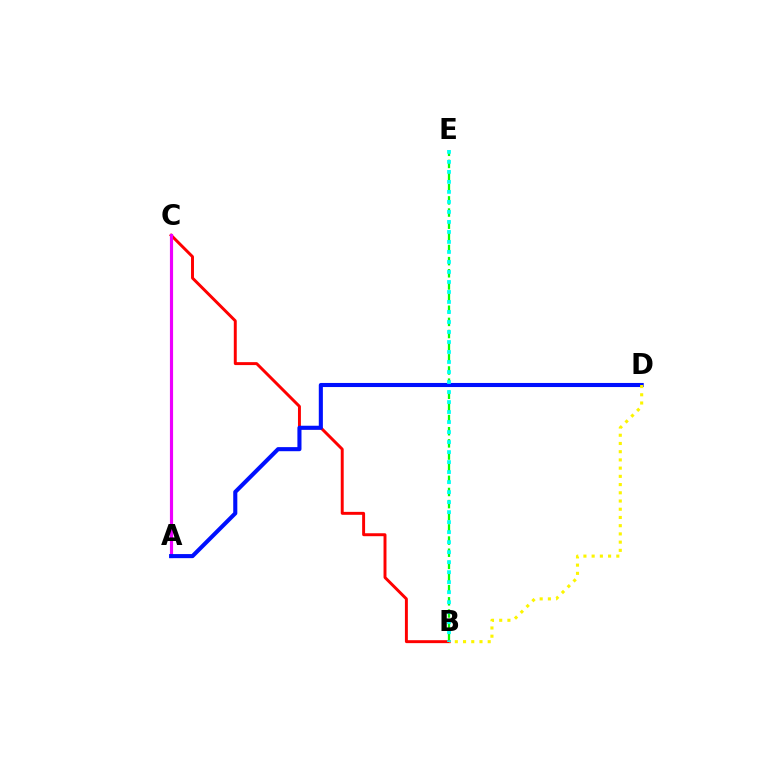{('B', 'E'): [{'color': '#08ff00', 'line_style': 'dashed', 'thickness': 1.65}, {'color': '#00fff6', 'line_style': 'dotted', 'thickness': 2.72}], ('B', 'C'): [{'color': '#ff0000', 'line_style': 'solid', 'thickness': 2.12}], ('A', 'C'): [{'color': '#ee00ff', 'line_style': 'solid', 'thickness': 2.27}], ('A', 'D'): [{'color': '#0010ff', 'line_style': 'solid', 'thickness': 2.94}], ('B', 'D'): [{'color': '#fcf500', 'line_style': 'dotted', 'thickness': 2.23}]}